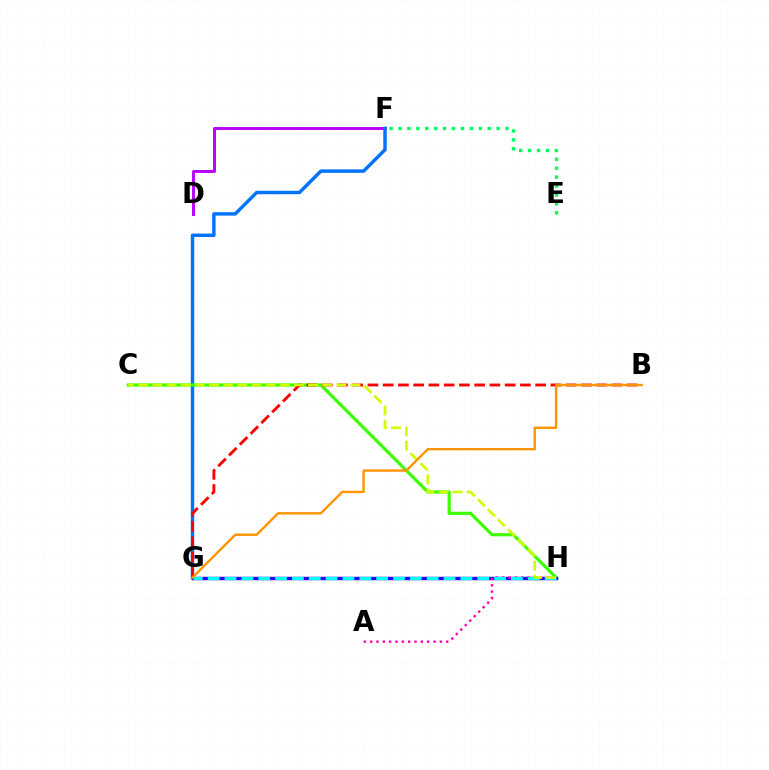{('D', 'F'): [{'color': '#b900ff', 'line_style': 'solid', 'thickness': 2.12}], ('F', 'G'): [{'color': '#0074ff', 'line_style': 'solid', 'thickness': 2.48}], ('E', 'F'): [{'color': '#00ff5c', 'line_style': 'dotted', 'thickness': 2.42}], ('C', 'H'): [{'color': '#3dff00', 'line_style': 'solid', 'thickness': 2.28}, {'color': '#d1ff00', 'line_style': 'dashed', 'thickness': 1.92}], ('G', 'H'): [{'color': '#2500ff', 'line_style': 'solid', 'thickness': 2.46}, {'color': '#00fff6', 'line_style': 'dashed', 'thickness': 2.29}], ('A', 'H'): [{'color': '#ff00ac', 'line_style': 'dotted', 'thickness': 1.72}], ('B', 'G'): [{'color': '#ff0000', 'line_style': 'dashed', 'thickness': 2.07}, {'color': '#ff9400', 'line_style': 'solid', 'thickness': 1.72}]}